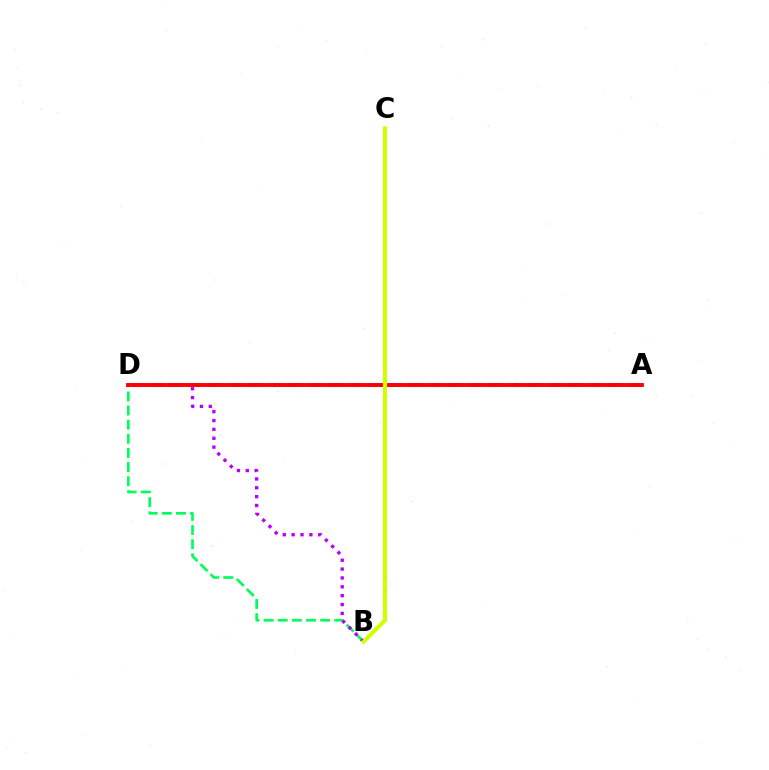{('A', 'D'): [{'color': '#0074ff', 'line_style': 'dashed', 'thickness': 2.71}, {'color': '#ff0000', 'line_style': 'solid', 'thickness': 2.78}], ('B', 'D'): [{'color': '#00ff5c', 'line_style': 'dashed', 'thickness': 1.92}, {'color': '#b900ff', 'line_style': 'dotted', 'thickness': 2.41}], ('B', 'C'): [{'color': '#d1ff00', 'line_style': 'solid', 'thickness': 2.93}]}